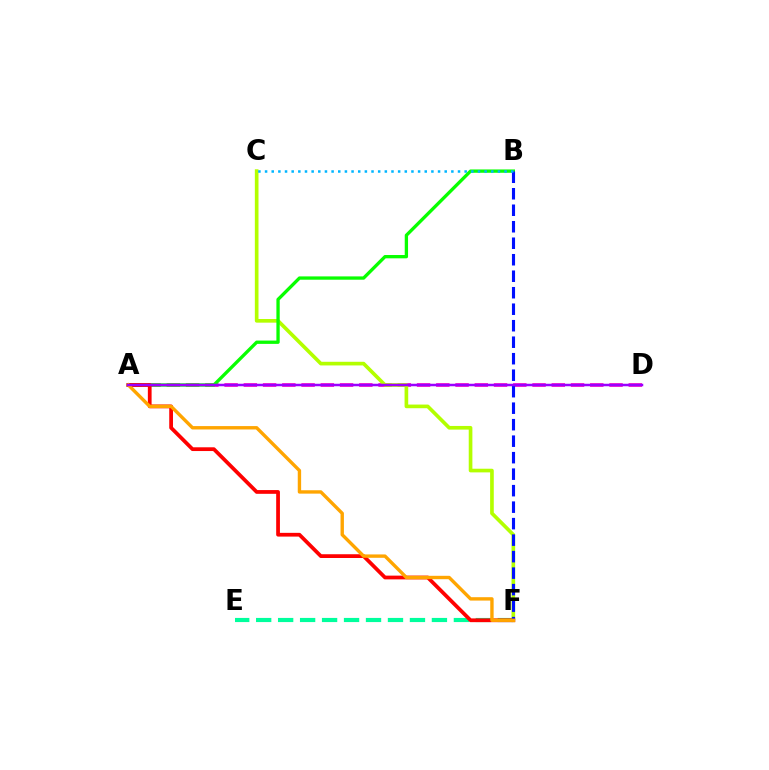{('A', 'D'): [{'color': '#ff00bd', 'line_style': 'dashed', 'thickness': 2.61}, {'color': '#9b00ff', 'line_style': 'solid', 'thickness': 1.8}], ('C', 'F'): [{'color': '#b3ff00', 'line_style': 'solid', 'thickness': 2.63}], ('A', 'B'): [{'color': '#08ff00', 'line_style': 'solid', 'thickness': 2.39}], ('E', 'F'): [{'color': '#00ff9d', 'line_style': 'dashed', 'thickness': 2.98}], ('A', 'F'): [{'color': '#ff0000', 'line_style': 'solid', 'thickness': 2.7}, {'color': '#ffa500', 'line_style': 'solid', 'thickness': 2.43}], ('B', 'F'): [{'color': '#0010ff', 'line_style': 'dashed', 'thickness': 2.24}], ('B', 'C'): [{'color': '#00b5ff', 'line_style': 'dotted', 'thickness': 1.81}]}